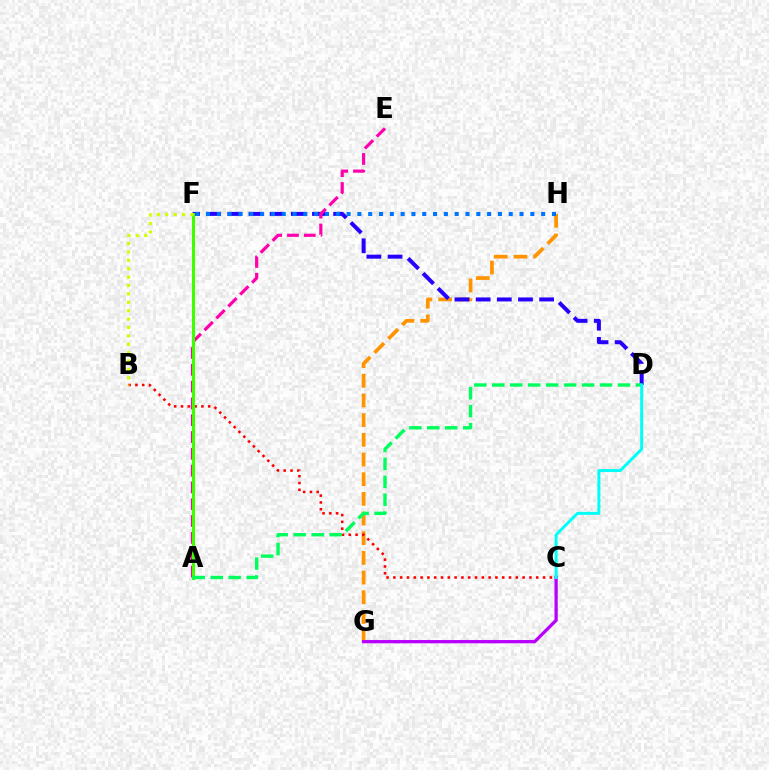{('G', 'H'): [{'color': '#ff9400', 'line_style': 'dashed', 'thickness': 2.67}], ('D', 'F'): [{'color': '#2500ff', 'line_style': 'dashed', 'thickness': 2.88}], ('B', 'C'): [{'color': '#ff0000', 'line_style': 'dotted', 'thickness': 1.85}], ('A', 'E'): [{'color': '#ff00ac', 'line_style': 'dashed', 'thickness': 2.28}], ('A', 'F'): [{'color': '#3dff00', 'line_style': 'solid', 'thickness': 2.22}], ('A', 'D'): [{'color': '#00ff5c', 'line_style': 'dashed', 'thickness': 2.44}], ('B', 'F'): [{'color': '#d1ff00', 'line_style': 'dotted', 'thickness': 2.28}], ('C', 'G'): [{'color': '#b900ff', 'line_style': 'solid', 'thickness': 2.35}], ('C', 'D'): [{'color': '#00fff6', 'line_style': 'solid', 'thickness': 2.15}], ('F', 'H'): [{'color': '#0074ff', 'line_style': 'dotted', 'thickness': 2.94}]}